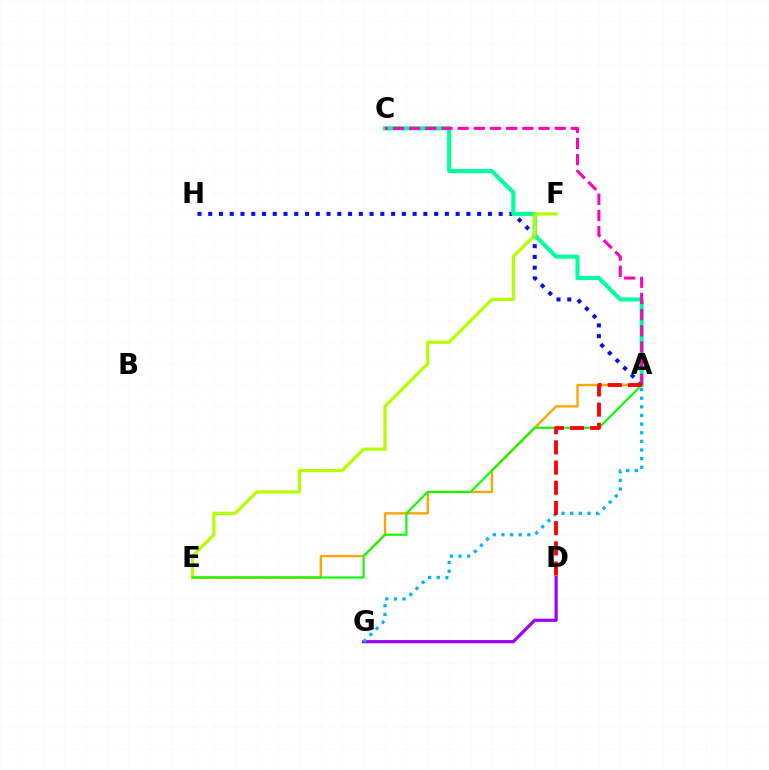{('D', 'G'): [{'color': '#9b00ff', 'line_style': 'solid', 'thickness': 2.3}], ('A', 'H'): [{'color': '#0010ff', 'line_style': 'dotted', 'thickness': 2.92}], ('A', 'C'): [{'color': '#00ff9d', 'line_style': 'solid', 'thickness': 2.95}, {'color': '#ff00bd', 'line_style': 'dashed', 'thickness': 2.2}], ('A', 'E'): [{'color': '#ffa500', 'line_style': 'solid', 'thickness': 1.69}, {'color': '#08ff00', 'line_style': 'solid', 'thickness': 1.53}], ('E', 'F'): [{'color': '#b3ff00', 'line_style': 'solid', 'thickness': 2.32}], ('A', 'G'): [{'color': '#00b5ff', 'line_style': 'dotted', 'thickness': 2.34}], ('A', 'D'): [{'color': '#ff0000', 'line_style': 'dashed', 'thickness': 2.74}]}